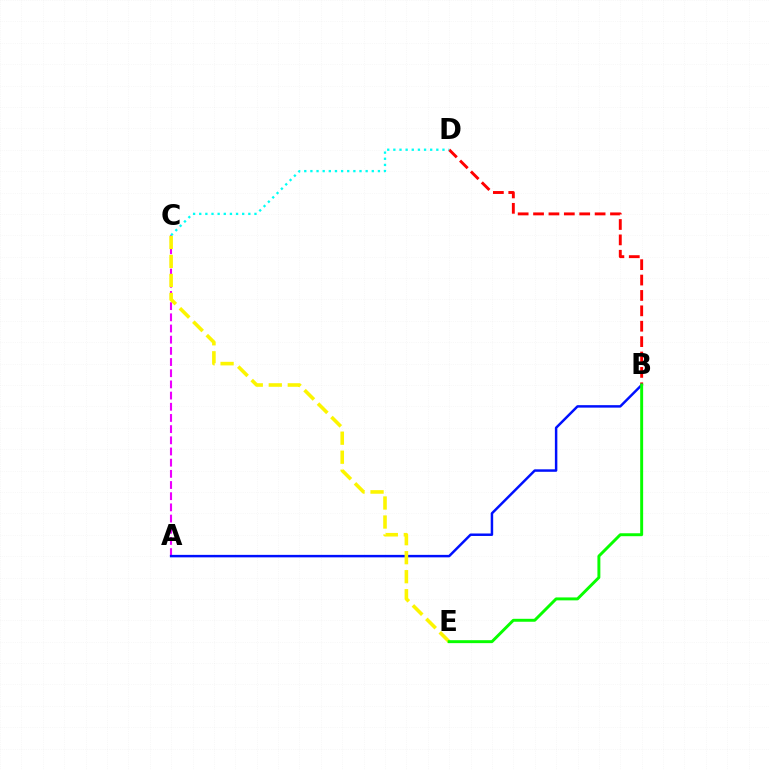{('B', 'D'): [{'color': '#ff0000', 'line_style': 'dashed', 'thickness': 2.09}], ('A', 'C'): [{'color': '#ee00ff', 'line_style': 'dashed', 'thickness': 1.52}], ('A', 'B'): [{'color': '#0010ff', 'line_style': 'solid', 'thickness': 1.78}], ('C', 'E'): [{'color': '#fcf500', 'line_style': 'dashed', 'thickness': 2.58}], ('C', 'D'): [{'color': '#00fff6', 'line_style': 'dotted', 'thickness': 1.67}], ('B', 'E'): [{'color': '#08ff00', 'line_style': 'solid', 'thickness': 2.12}]}